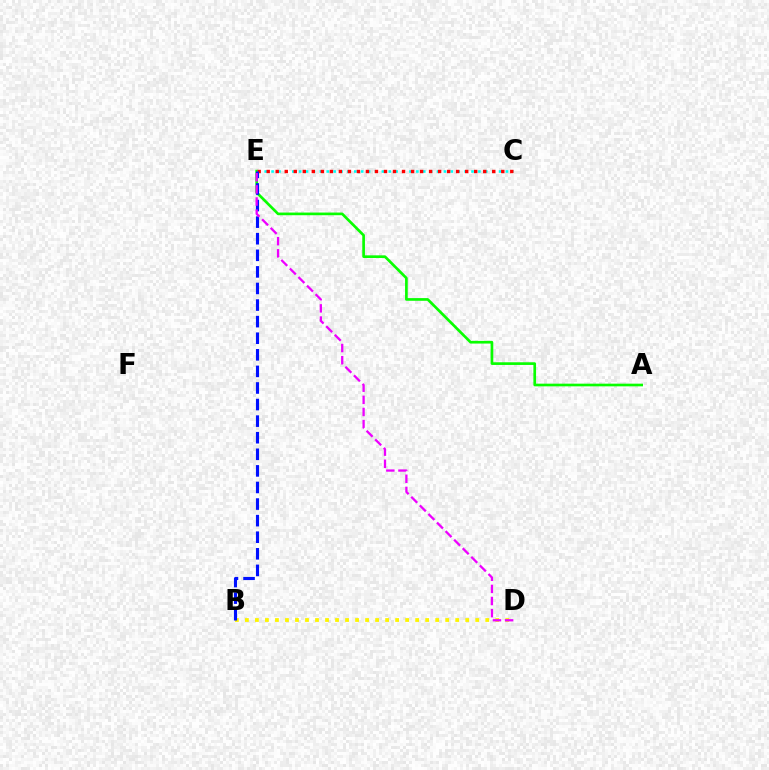{('A', 'E'): [{'color': '#08ff00', 'line_style': 'solid', 'thickness': 1.92}], ('B', 'D'): [{'color': '#fcf500', 'line_style': 'dotted', 'thickness': 2.72}], ('C', 'E'): [{'color': '#00fff6', 'line_style': 'dotted', 'thickness': 1.87}, {'color': '#ff0000', 'line_style': 'dotted', 'thickness': 2.45}], ('B', 'E'): [{'color': '#0010ff', 'line_style': 'dashed', 'thickness': 2.25}], ('D', 'E'): [{'color': '#ee00ff', 'line_style': 'dashed', 'thickness': 1.65}]}